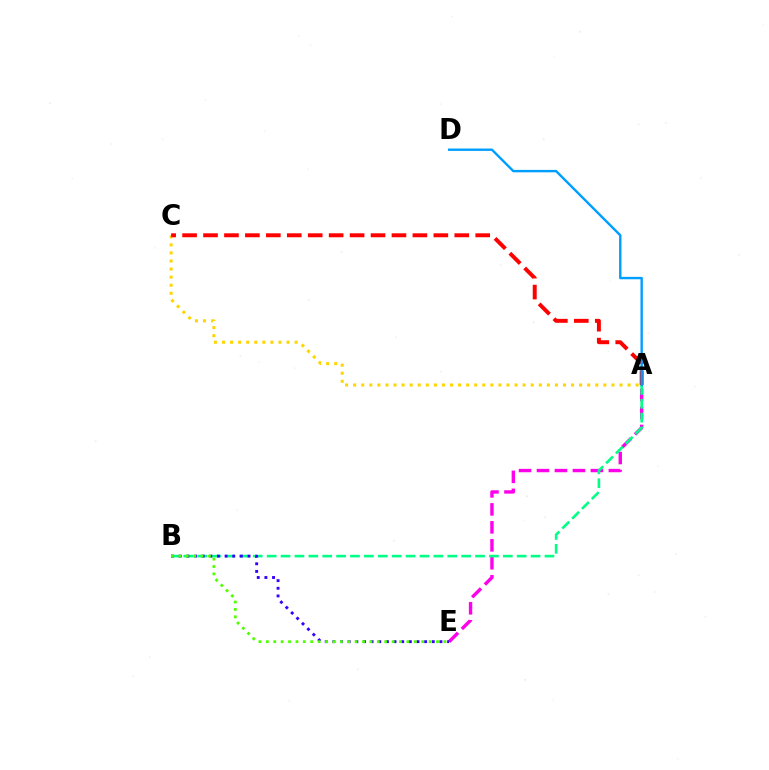{('A', 'E'): [{'color': '#ff00ed', 'line_style': 'dashed', 'thickness': 2.44}], ('A', 'B'): [{'color': '#00ff86', 'line_style': 'dashed', 'thickness': 1.89}], ('A', 'C'): [{'color': '#ffd500', 'line_style': 'dotted', 'thickness': 2.19}, {'color': '#ff0000', 'line_style': 'dashed', 'thickness': 2.84}], ('B', 'E'): [{'color': '#3700ff', 'line_style': 'dotted', 'thickness': 2.08}, {'color': '#4fff00', 'line_style': 'dotted', 'thickness': 2.01}], ('A', 'D'): [{'color': '#009eff', 'line_style': 'solid', 'thickness': 1.73}]}